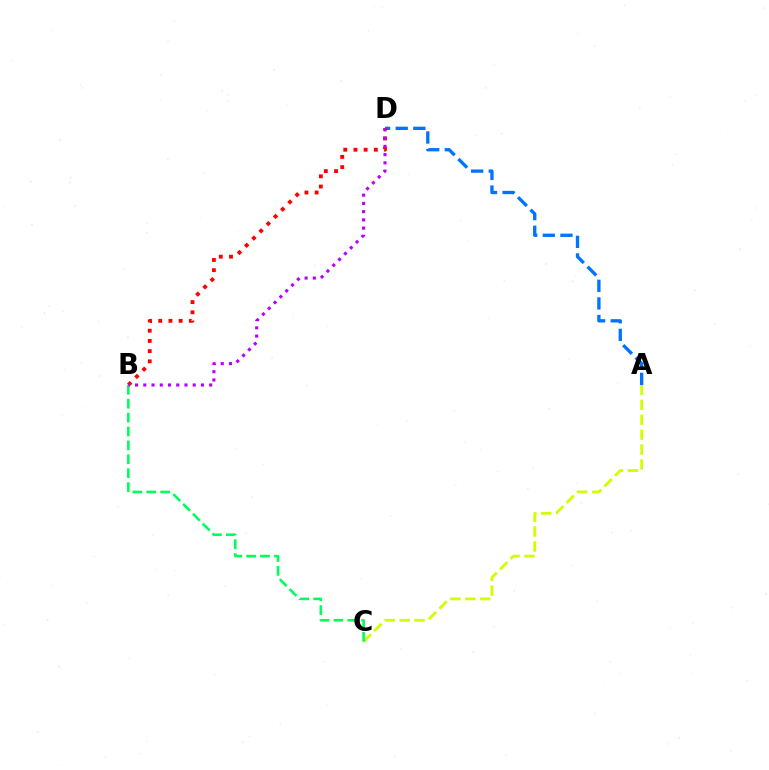{('A', 'D'): [{'color': '#0074ff', 'line_style': 'dashed', 'thickness': 2.39}], ('B', 'D'): [{'color': '#ff0000', 'line_style': 'dotted', 'thickness': 2.77}, {'color': '#b900ff', 'line_style': 'dotted', 'thickness': 2.24}], ('A', 'C'): [{'color': '#d1ff00', 'line_style': 'dashed', 'thickness': 2.02}], ('B', 'C'): [{'color': '#00ff5c', 'line_style': 'dashed', 'thickness': 1.89}]}